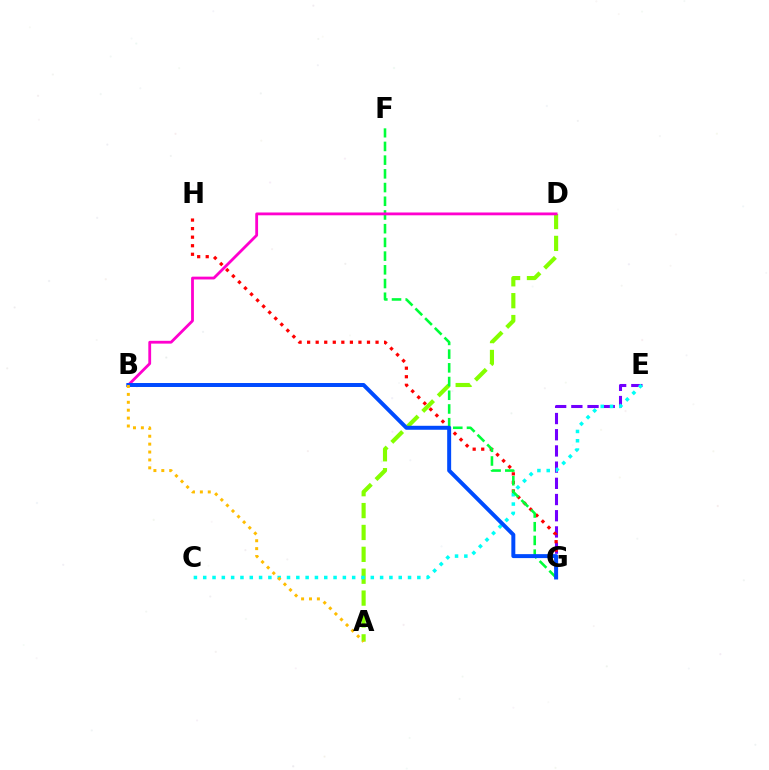{('E', 'G'): [{'color': '#7200ff', 'line_style': 'dashed', 'thickness': 2.2}], ('G', 'H'): [{'color': '#ff0000', 'line_style': 'dotted', 'thickness': 2.32}], ('A', 'D'): [{'color': '#84ff00', 'line_style': 'dashed', 'thickness': 2.97}], ('C', 'E'): [{'color': '#00fff6', 'line_style': 'dotted', 'thickness': 2.53}], ('F', 'G'): [{'color': '#00ff39', 'line_style': 'dashed', 'thickness': 1.86}], ('B', 'D'): [{'color': '#ff00cf', 'line_style': 'solid', 'thickness': 2.02}], ('B', 'G'): [{'color': '#004bff', 'line_style': 'solid', 'thickness': 2.86}], ('A', 'B'): [{'color': '#ffbd00', 'line_style': 'dotted', 'thickness': 2.15}]}